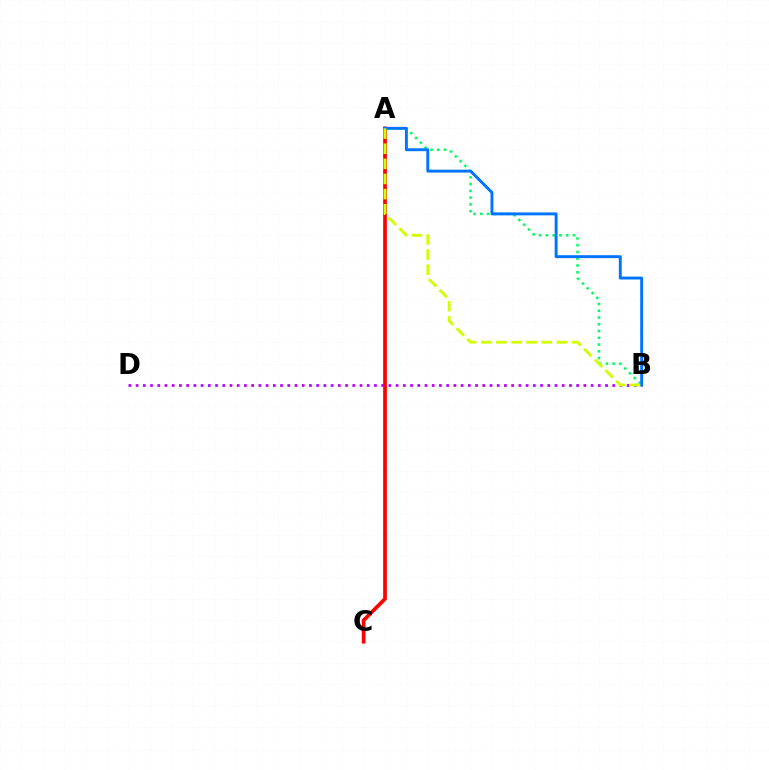{('A', 'B'): [{'color': '#00ff5c', 'line_style': 'dotted', 'thickness': 1.84}, {'color': '#0074ff', 'line_style': 'solid', 'thickness': 2.1}, {'color': '#d1ff00', 'line_style': 'dashed', 'thickness': 2.05}], ('B', 'D'): [{'color': '#b900ff', 'line_style': 'dotted', 'thickness': 1.96}], ('A', 'C'): [{'color': '#ff0000', 'line_style': 'solid', 'thickness': 2.67}]}